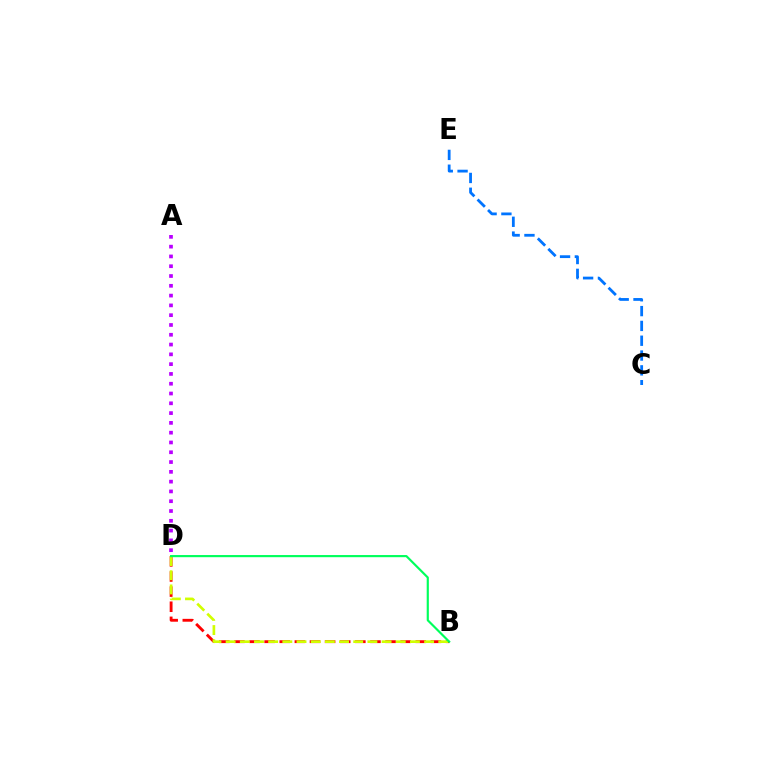{('A', 'D'): [{'color': '#b900ff', 'line_style': 'dotted', 'thickness': 2.66}], ('B', 'D'): [{'color': '#ff0000', 'line_style': 'dashed', 'thickness': 2.05}, {'color': '#d1ff00', 'line_style': 'dashed', 'thickness': 1.93}, {'color': '#00ff5c', 'line_style': 'solid', 'thickness': 1.56}], ('C', 'E'): [{'color': '#0074ff', 'line_style': 'dashed', 'thickness': 2.01}]}